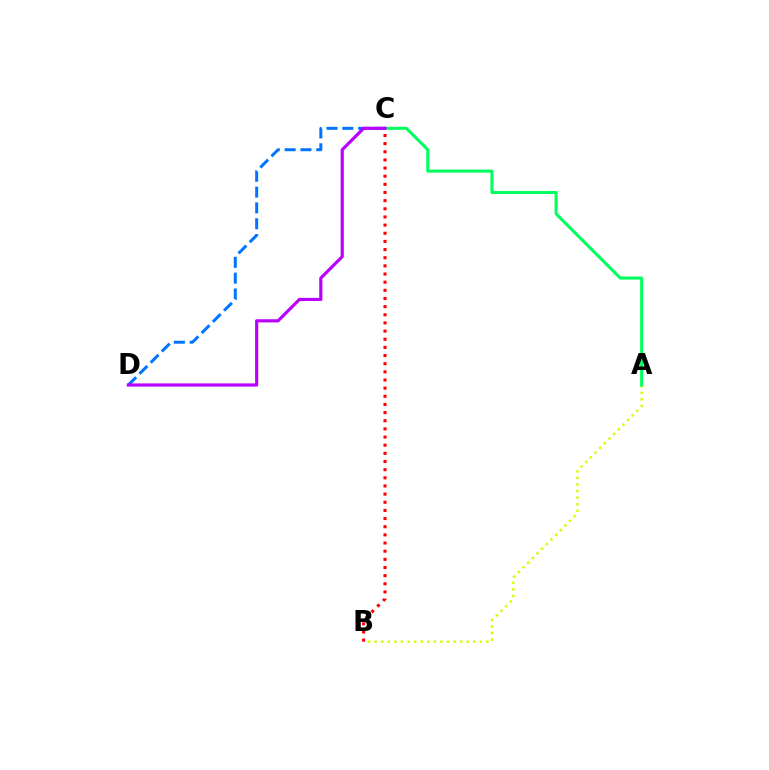{('A', 'B'): [{'color': '#d1ff00', 'line_style': 'dotted', 'thickness': 1.79}], ('A', 'C'): [{'color': '#00ff5c', 'line_style': 'solid', 'thickness': 2.18}], ('B', 'C'): [{'color': '#ff0000', 'line_style': 'dotted', 'thickness': 2.21}], ('C', 'D'): [{'color': '#0074ff', 'line_style': 'dashed', 'thickness': 2.15}, {'color': '#b900ff', 'line_style': 'solid', 'thickness': 2.28}]}